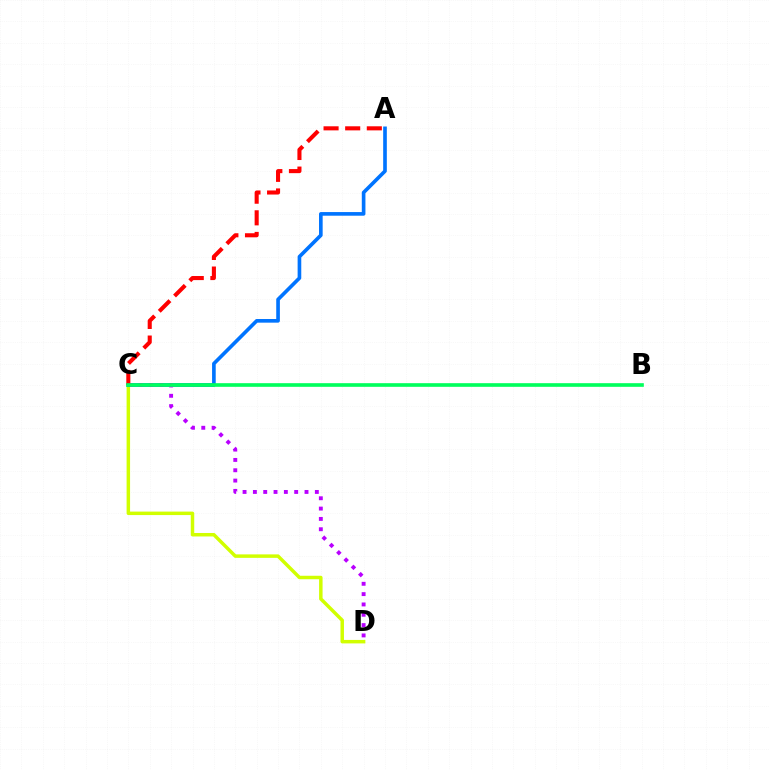{('C', 'D'): [{'color': '#d1ff00', 'line_style': 'solid', 'thickness': 2.5}, {'color': '#b900ff', 'line_style': 'dotted', 'thickness': 2.81}], ('A', 'C'): [{'color': '#0074ff', 'line_style': 'solid', 'thickness': 2.62}, {'color': '#ff0000', 'line_style': 'dashed', 'thickness': 2.94}], ('B', 'C'): [{'color': '#00ff5c', 'line_style': 'solid', 'thickness': 2.62}]}